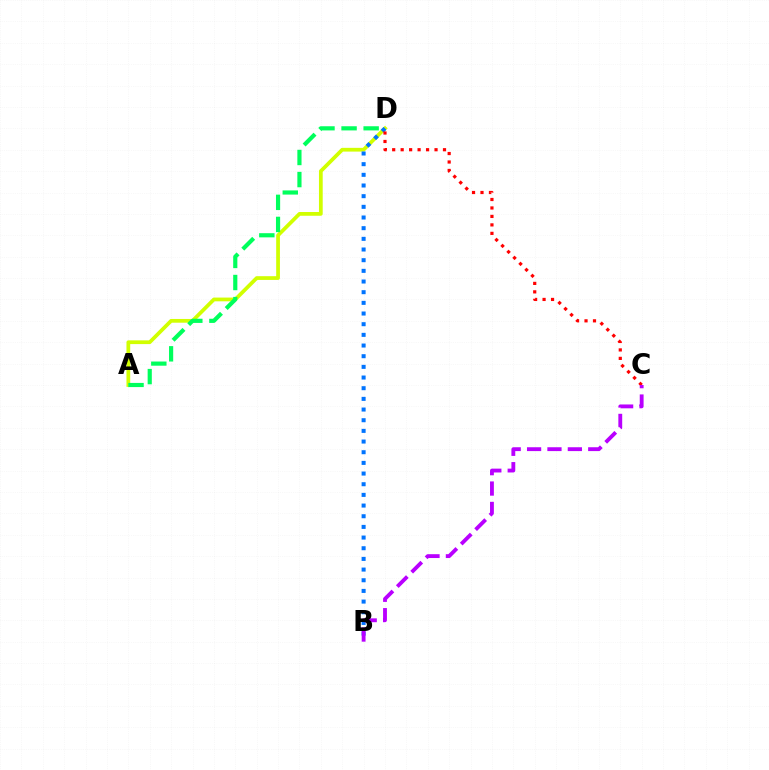{('A', 'D'): [{'color': '#d1ff00', 'line_style': 'solid', 'thickness': 2.7}, {'color': '#00ff5c', 'line_style': 'dashed', 'thickness': 3.0}], ('B', 'D'): [{'color': '#0074ff', 'line_style': 'dotted', 'thickness': 2.9}], ('C', 'D'): [{'color': '#ff0000', 'line_style': 'dotted', 'thickness': 2.3}], ('B', 'C'): [{'color': '#b900ff', 'line_style': 'dashed', 'thickness': 2.77}]}